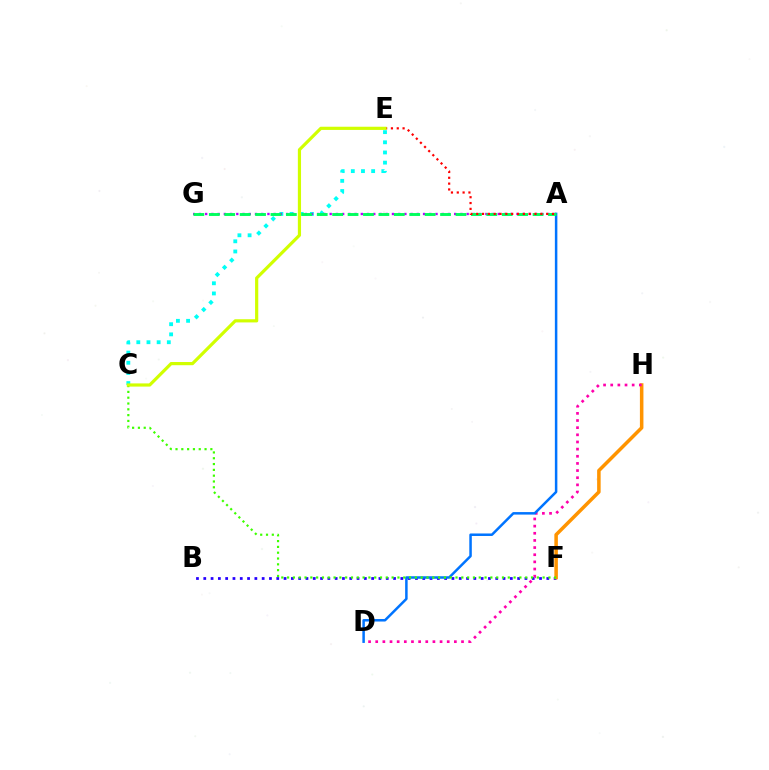{('B', 'F'): [{'color': '#2500ff', 'line_style': 'dotted', 'thickness': 1.98}], ('F', 'H'): [{'color': '#ff9400', 'line_style': 'solid', 'thickness': 2.54}], ('D', 'H'): [{'color': '#ff00ac', 'line_style': 'dotted', 'thickness': 1.94}], ('C', 'E'): [{'color': '#00fff6', 'line_style': 'dotted', 'thickness': 2.76}, {'color': '#d1ff00', 'line_style': 'solid', 'thickness': 2.3}], ('A', 'G'): [{'color': '#b900ff', 'line_style': 'dotted', 'thickness': 1.69}, {'color': '#00ff5c', 'line_style': 'dashed', 'thickness': 2.09}], ('A', 'D'): [{'color': '#0074ff', 'line_style': 'solid', 'thickness': 1.8}], ('C', 'F'): [{'color': '#3dff00', 'line_style': 'dotted', 'thickness': 1.58}], ('A', 'E'): [{'color': '#ff0000', 'line_style': 'dotted', 'thickness': 1.58}]}